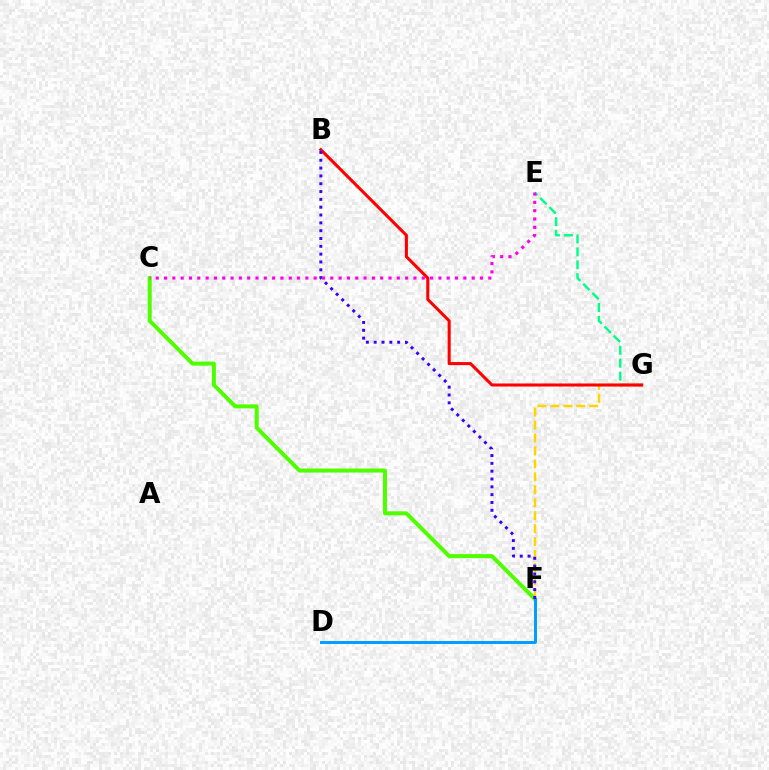{('E', 'G'): [{'color': '#00ff86', 'line_style': 'dashed', 'thickness': 1.75}], ('C', 'F'): [{'color': '#4fff00', 'line_style': 'solid', 'thickness': 2.89}], ('F', 'G'): [{'color': '#ffd500', 'line_style': 'dashed', 'thickness': 1.76}], ('B', 'G'): [{'color': '#ff0000', 'line_style': 'solid', 'thickness': 2.2}], ('D', 'F'): [{'color': '#009eff', 'line_style': 'solid', 'thickness': 2.14}], ('B', 'F'): [{'color': '#3700ff', 'line_style': 'dotted', 'thickness': 2.13}], ('C', 'E'): [{'color': '#ff00ed', 'line_style': 'dotted', 'thickness': 2.26}]}